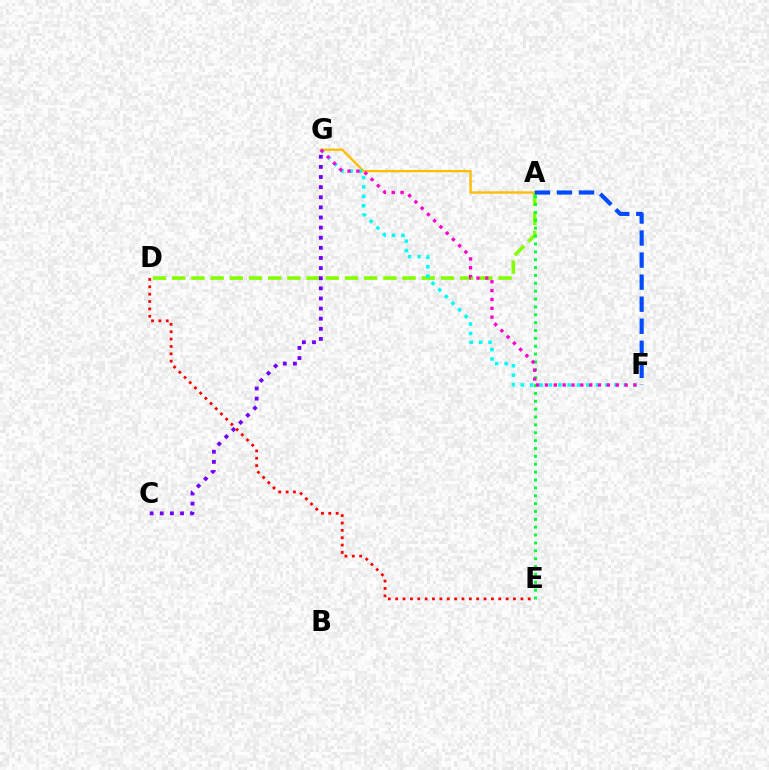{('A', 'G'): [{'color': '#ffbd00', 'line_style': 'solid', 'thickness': 1.69}], ('A', 'D'): [{'color': '#84ff00', 'line_style': 'dashed', 'thickness': 2.61}], ('A', 'E'): [{'color': '#00ff39', 'line_style': 'dotted', 'thickness': 2.14}], ('F', 'G'): [{'color': '#00fff6', 'line_style': 'dotted', 'thickness': 2.55}, {'color': '#ff00cf', 'line_style': 'dotted', 'thickness': 2.4}], ('C', 'G'): [{'color': '#7200ff', 'line_style': 'dotted', 'thickness': 2.75}], ('A', 'F'): [{'color': '#004bff', 'line_style': 'dashed', 'thickness': 2.99}], ('D', 'E'): [{'color': '#ff0000', 'line_style': 'dotted', 'thickness': 2.0}]}